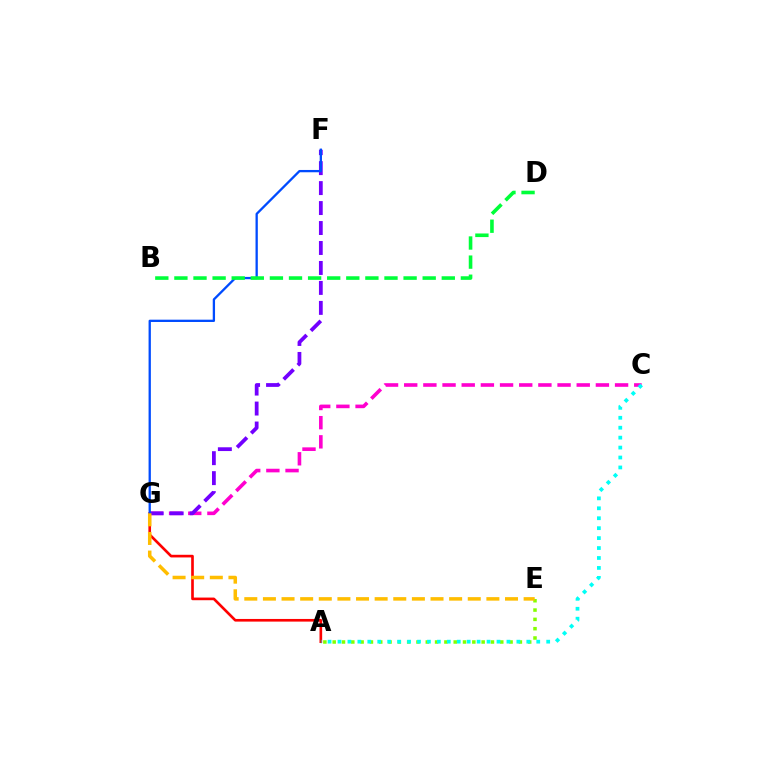{('A', 'G'): [{'color': '#ff0000', 'line_style': 'solid', 'thickness': 1.91}], ('C', 'G'): [{'color': '#ff00cf', 'line_style': 'dashed', 'thickness': 2.6}], ('F', 'G'): [{'color': '#7200ff', 'line_style': 'dashed', 'thickness': 2.71}, {'color': '#004bff', 'line_style': 'solid', 'thickness': 1.66}], ('A', 'E'): [{'color': '#84ff00', 'line_style': 'dotted', 'thickness': 2.53}], ('B', 'D'): [{'color': '#00ff39', 'line_style': 'dashed', 'thickness': 2.59}], ('E', 'G'): [{'color': '#ffbd00', 'line_style': 'dashed', 'thickness': 2.53}], ('A', 'C'): [{'color': '#00fff6', 'line_style': 'dotted', 'thickness': 2.7}]}